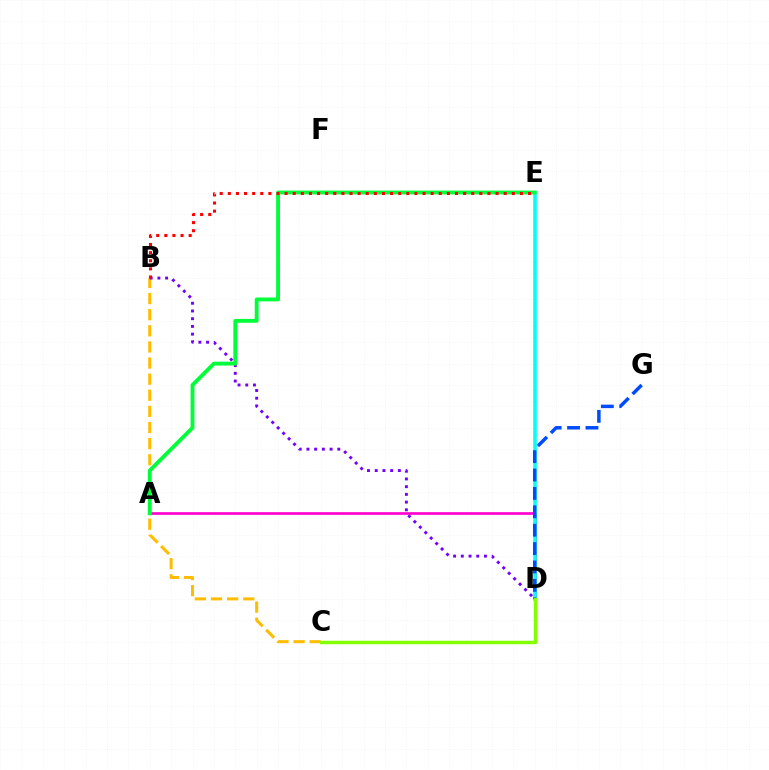{('A', 'D'): [{'color': '#ff00cf', 'line_style': 'solid', 'thickness': 1.92}], ('D', 'E'): [{'color': '#00fff6', 'line_style': 'solid', 'thickness': 2.57}], ('D', 'G'): [{'color': '#004bff', 'line_style': 'dashed', 'thickness': 2.5}], ('B', 'C'): [{'color': '#ffbd00', 'line_style': 'dashed', 'thickness': 2.19}], ('B', 'D'): [{'color': '#7200ff', 'line_style': 'dotted', 'thickness': 2.1}], ('A', 'E'): [{'color': '#00ff39', 'line_style': 'solid', 'thickness': 2.78}], ('C', 'D'): [{'color': '#84ff00', 'line_style': 'solid', 'thickness': 2.5}], ('B', 'E'): [{'color': '#ff0000', 'line_style': 'dotted', 'thickness': 2.2}]}